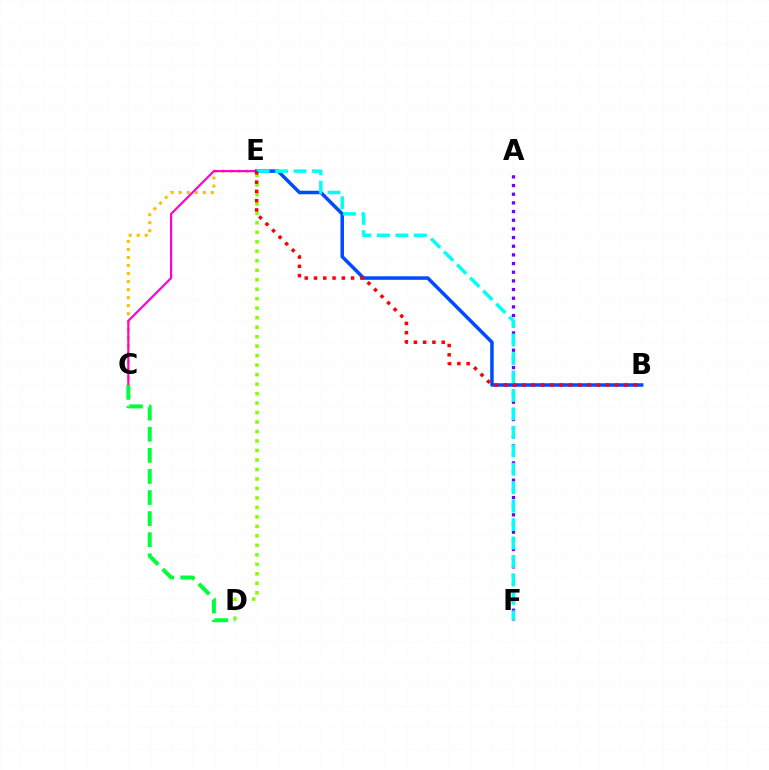{('A', 'F'): [{'color': '#7200ff', 'line_style': 'dotted', 'thickness': 2.35}], ('C', 'E'): [{'color': '#ffbd00', 'line_style': 'dotted', 'thickness': 2.18}, {'color': '#ff00cf', 'line_style': 'solid', 'thickness': 1.56}], ('C', 'D'): [{'color': '#00ff39', 'line_style': 'dashed', 'thickness': 2.87}], ('B', 'E'): [{'color': '#004bff', 'line_style': 'solid', 'thickness': 2.53}, {'color': '#ff0000', 'line_style': 'dotted', 'thickness': 2.52}], ('D', 'E'): [{'color': '#84ff00', 'line_style': 'dotted', 'thickness': 2.58}], ('E', 'F'): [{'color': '#00fff6', 'line_style': 'dashed', 'thickness': 2.51}]}